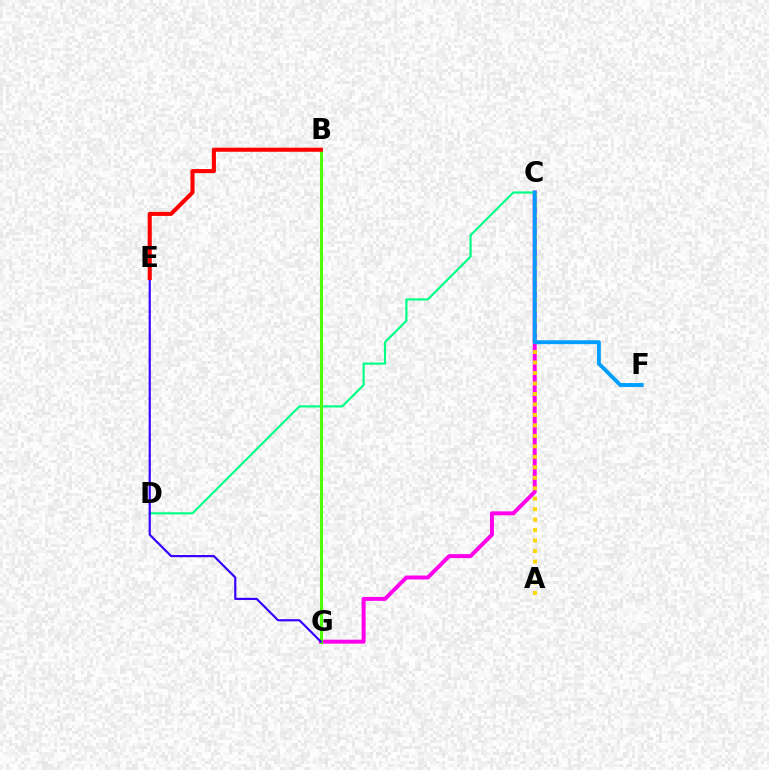{('C', 'G'): [{'color': '#ff00ed', 'line_style': 'solid', 'thickness': 2.85}], ('C', 'D'): [{'color': '#00ff86', 'line_style': 'solid', 'thickness': 1.57}], ('B', 'G'): [{'color': '#4fff00', 'line_style': 'solid', 'thickness': 2.22}], ('A', 'C'): [{'color': '#ffd500', 'line_style': 'dotted', 'thickness': 2.85}], ('C', 'F'): [{'color': '#009eff', 'line_style': 'solid', 'thickness': 2.79}], ('E', 'G'): [{'color': '#3700ff', 'line_style': 'solid', 'thickness': 1.57}], ('B', 'E'): [{'color': '#ff0000', 'line_style': 'solid', 'thickness': 2.93}]}